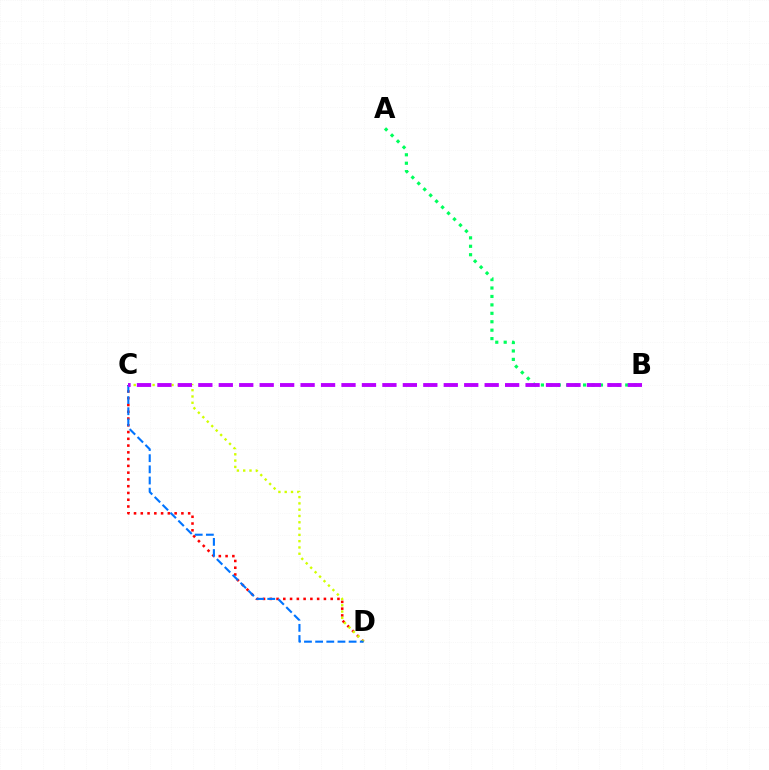{('C', 'D'): [{'color': '#ff0000', 'line_style': 'dotted', 'thickness': 1.84}, {'color': '#d1ff00', 'line_style': 'dotted', 'thickness': 1.71}, {'color': '#0074ff', 'line_style': 'dashed', 'thickness': 1.52}], ('A', 'B'): [{'color': '#00ff5c', 'line_style': 'dotted', 'thickness': 2.29}], ('B', 'C'): [{'color': '#b900ff', 'line_style': 'dashed', 'thickness': 2.78}]}